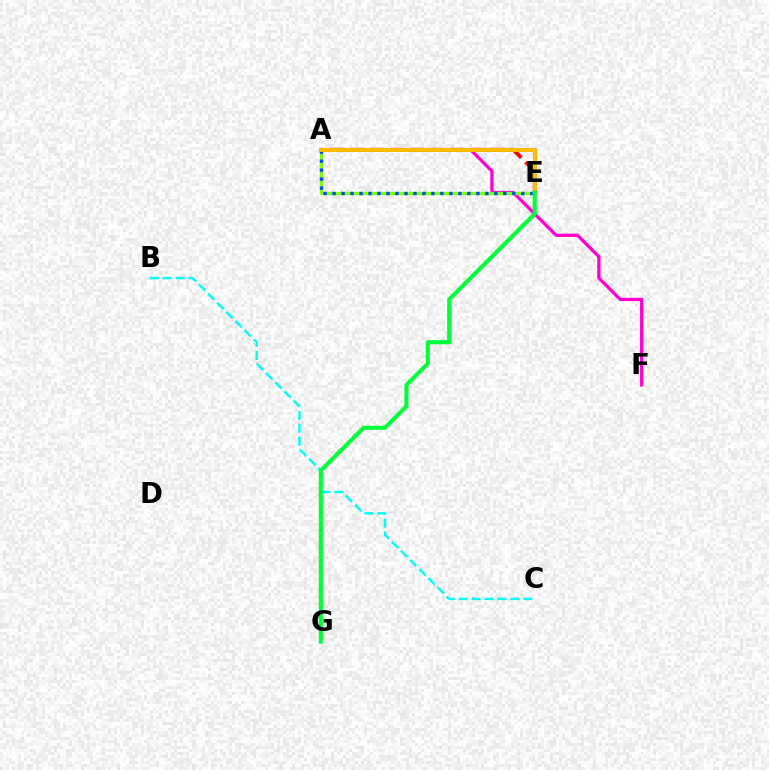{('A', 'E'): [{'color': '#ff0000', 'line_style': 'dashed', 'thickness': 2.74}, {'color': '#84ff00', 'line_style': 'solid', 'thickness': 2.37}, {'color': '#004bff', 'line_style': 'dotted', 'thickness': 2.44}, {'color': '#7200ff', 'line_style': 'solid', 'thickness': 2.77}, {'color': '#ffbd00', 'line_style': 'solid', 'thickness': 2.81}], ('A', 'F'): [{'color': '#ff00cf', 'line_style': 'solid', 'thickness': 2.34}], ('B', 'C'): [{'color': '#00fff6', 'line_style': 'dashed', 'thickness': 1.76}], ('E', 'G'): [{'color': '#00ff39', 'line_style': 'solid', 'thickness': 2.94}]}